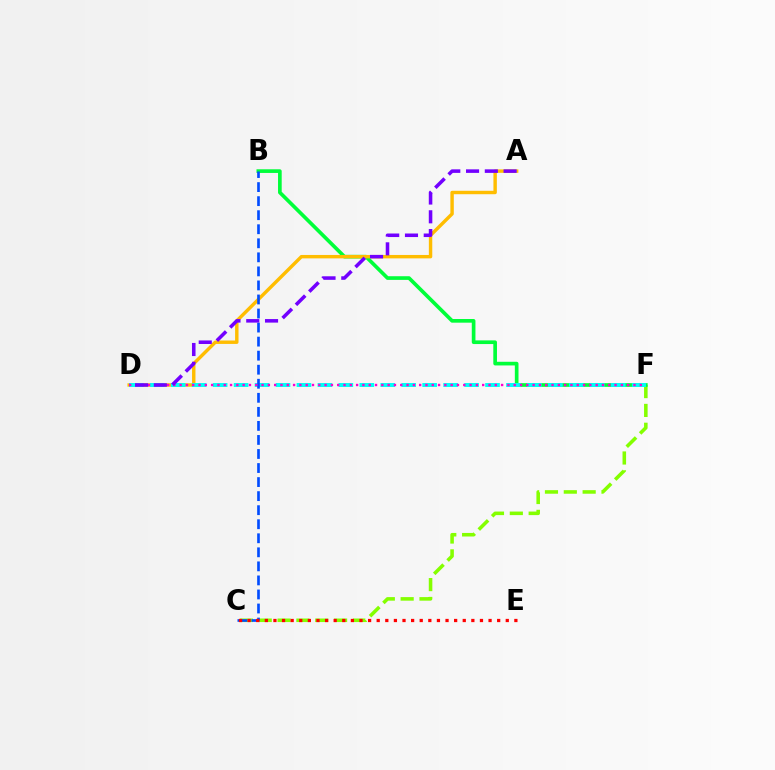{('C', 'F'): [{'color': '#84ff00', 'line_style': 'dashed', 'thickness': 2.56}], ('B', 'F'): [{'color': '#00ff39', 'line_style': 'solid', 'thickness': 2.64}], ('A', 'D'): [{'color': '#ffbd00', 'line_style': 'solid', 'thickness': 2.46}, {'color': '#7200ff', 'line_style': 'dashed', 'thickness': 2.55}], ('D', 'F'): [{'color': '#00fff6', 'line_style': 'dashed', 'thickness': 2.85}, {'color': '#ff00cf', 'line_style': 'dotted', 'thickness': 1.71}], ('B', 'C'): [{'color': '#004bff', 'line_style': 'dashed', 'thickness': 1.91}], ('C', 'E'): [{'color': '#ff0000', 'line_style': 'dotted', 'thickness': 2.34}]}